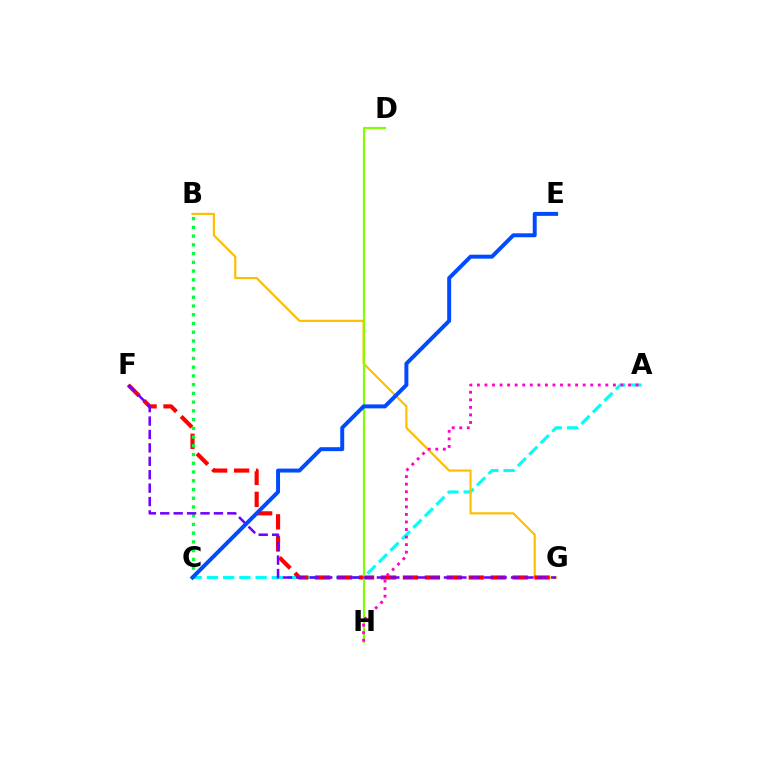{('A', 'C'): [{'color': '#00fff6', 'line_style': 'dashed', 'thickness': 2.21}], ('B', 'G'): [{'color': '#ffbd00', 'line_style': 'solid', 'thickness': 1.57}], ('F', 'G'): [{'color': '#ff0000', 'line_style': 'dashed', 'thickness': 2.98}, {'color': '#7200ff', 'line_style': 'dashed', 'thickness': 1.82}], ('B', 'C'): [{'color': '#00ff39', 'line_style': 'dotted', 'thickness': 2.37}], ('D', 'H'): [{'color': '#84ff00', 'line_style': 'solid', 'thickness': 1.56}], ('A', 'H'): [{'color': '#ff00cf', 'line_style': 'dotted', 'thickness': 2.05}], ('C', 'E'): [{'color': '#004bff', 'line_style': 'solid', 'thickness': 2.85}]}